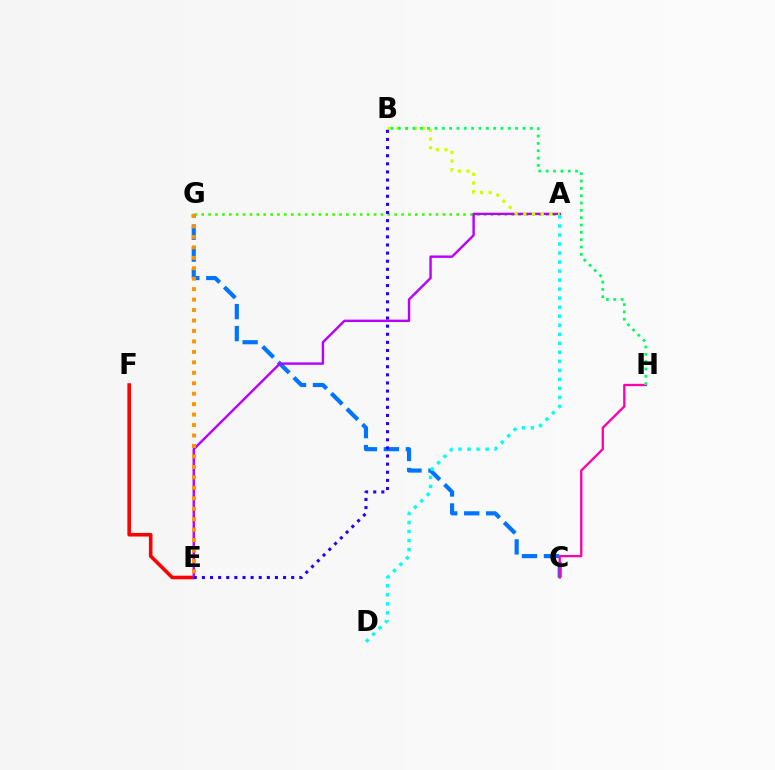{('E', 'F'): [{'color': '#ff0000', 'line_style': 'solid', 'thickness': 2.59}], ('A', 'G'): [{'color': '#3dff00', 'line_style': 'dotted', 'thickness': 1.87}], ('C', 'G'): [{'color': '#0074ff', 'line_style': 'dashed', 'thickness': 2.99}], ('A', 'E'): [{'color': '#b900ff', 'line_style': 'solid', 'thickness': 1.74}], ('E', 'G'): [{'color': '#ff9400', 'line_style': 'dotted', 'thickness': 2.84}], ('C', 'H'): [{'color': '#ff00ac', 'line_style': 'solid', 'thickness': 1.67}], ('A', 'B'): [{'color': '#d1ff00', 'line_style': 'dotted', 'thickness': 2.36}], ('B', 'H'): [{'color': '#00ff5c', 'line_style': 'dotted', 'thickness': 1.99}], ('A', 'D'): [{'color': '#00fff6', 'line_style': 'dotted', 'thickness': 2.45}], ('B', 'E'): [{'color': '#2500ff', 'line_style': 'dotted', 'thickness': 2.21}]}